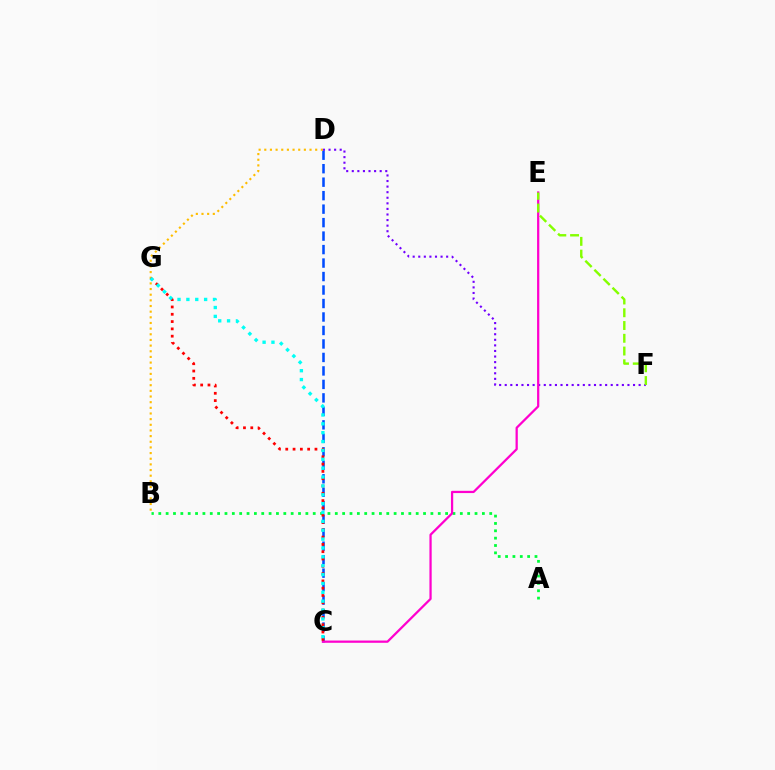{('C', 'D'): [{'color': '#004bff', 'line_style': 'dashed', 'thickness': 1.83}], ('B', 'D'): [{'color': '#ffbd00', 'line_style': 'dotted', 'thickness': 1.54}], ('D', 'F'): [{'color': '#7200ff', 'line_style': 'dotted', 'thickness': 1.52}], ('A', 'B'): [{'color': '#00ff39', 'line_style': 'dotted', 'thickness': 2.0}], ('C', 'E'): [{'color': '#ff00cf', 'line_style': 'solid', 'thickness': 1.62}], ('E', 'F'): [{'color': '#84ff00', 'line_style': 'dashed', 'thickness': 1.73}], ('C', 'G'): [{'color': '#ff0000', 'line_style': 'dotted', 'thickness': 1.98}, {'color': '#00fff6', 'line_style': 'dotted', 'thickness': 2.41}]}